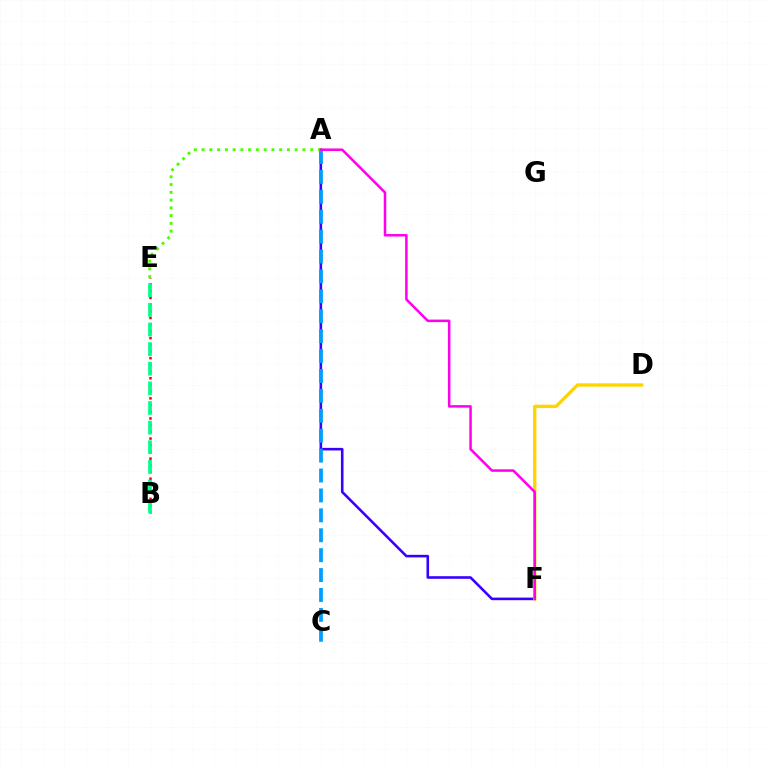{('A', 'F'): [{'color': '#3700ff', 'line_style': 'solid', 'thickness': 1.86}, {'color': '#ff00ed', 'line_style': 'solid', 'thickness': 1.81}], ('B', 'E'): [{'color': '#ff0000', 'line_style': 'dotted', 'thickness': 1.82}, {'color': '#00ff86', 'line_style': 'dashed', 'thickness': 2.67}], ('D', 'F'): [{'color': '#ffd500', 'line_style': 'solid', 'thickness': 2.42}], ('A', 'C'): [{'color': '#009eff', 'line_style': 'dashed', 'thickness': 2.7}], ('A', 'E'): [{'color': '#4fff00', 'line_style': 'dotted', 'thickness': 2.11}]}